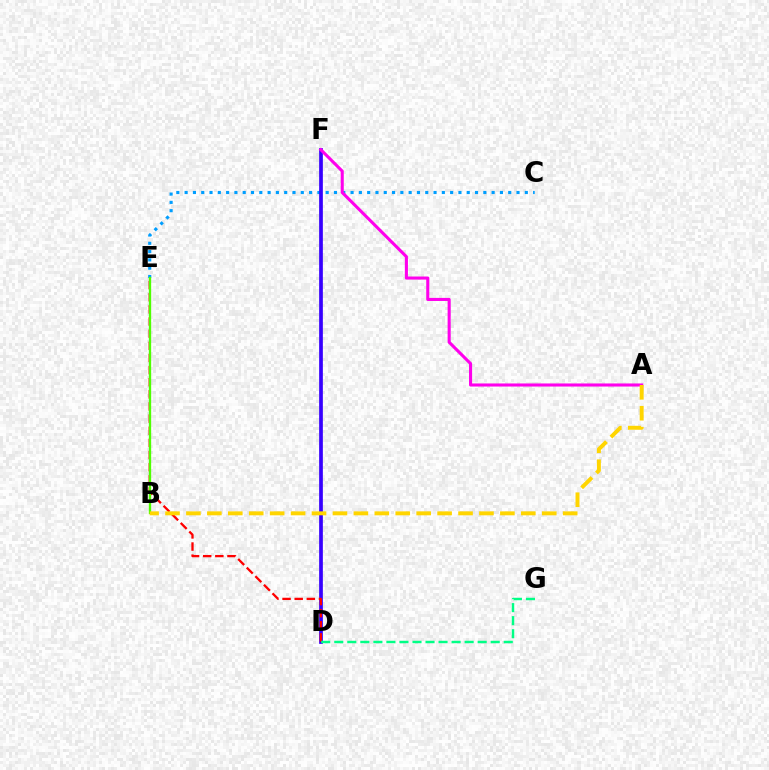{('C', 'E'): [{'color': '#009eff', 'line_style': 'dotted', 'thickness': 2.25}], ('D', 'F'): [{'color': '#3700ff', 'line_style': 'solid', 'thickness': 2.67}], ('D', 'E'): [{'color': '#ff0000', 'line_style': 'dashed', 'thickness': 1.65}], ('B', 'E'): [{'color': '#4fff00', 'line_style': 'solid', 'thickness': 1.67}], ('D', 'G'): [{'color': '#00ff86', 'line_style': 'dashed', 'thickness': 1.77}], ('A', 'F'): [{'color': '#ff00ed', 'line_style': 'solid', 'thickness': 2.22}], ('A', 'B'): [{'color': '#ffd500', 'line_style': 'dashed', 'thickness': 2.84}]}